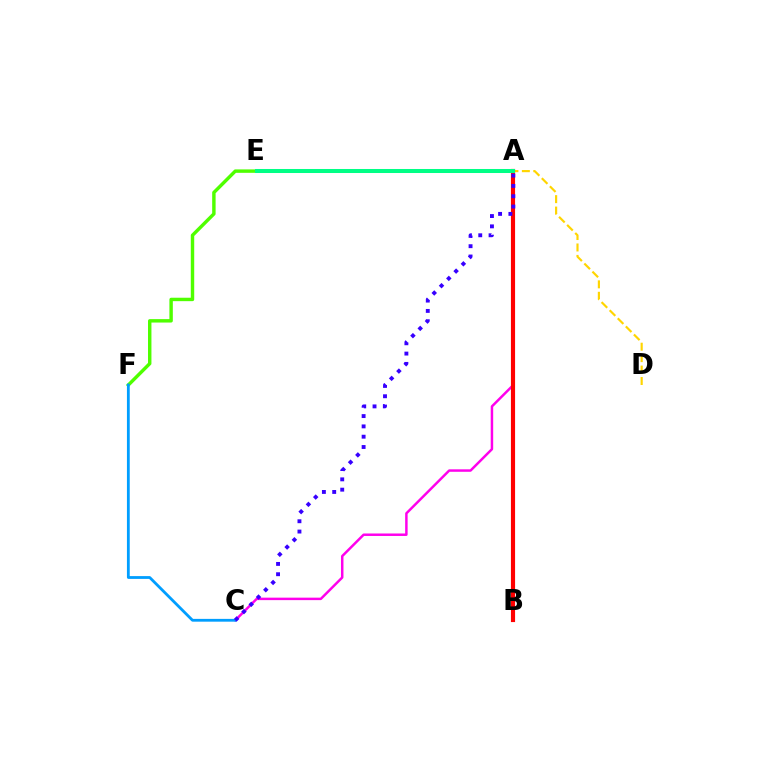{('A', 'F'): [{'color': '#4fff00', 'line_style': 'solid', 'thickness': 2.47}], ('A', 'C'): [{'color': '#ff00ed', 'line_style': 'solid', 'thickness': 1.78}, {'color': '#3700ff', 'line_style': 'dotted', 'thickness': 2.8}], ('C', 'F'): [{'color': '#009eff', 'line_style': 'solid', 'thickness': 2.01}], ('A', 'D'): [{'color': '#ffd500', 'line_style': 'dashed', 'thickness': 1.55}], ('A', 'B'): [{'color': '#ff0000', 'line_style': 'solid', 'thickness': 2.99}], ('A', 'E'): [{'color': '#00ff86', 'line_style': 'solid', 'thickness': 2.9}]}